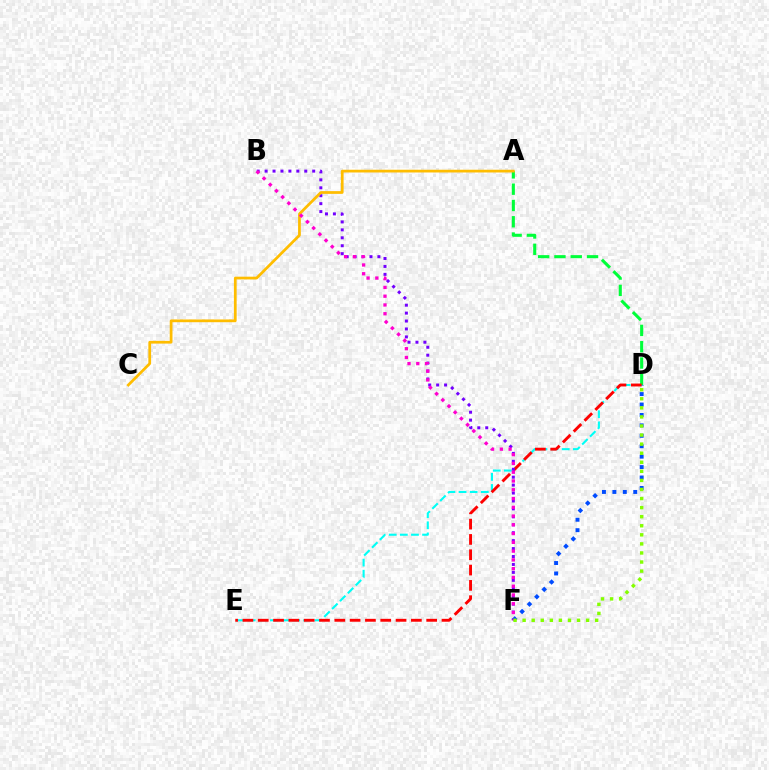{('D', 'F'): [{'color': '#004bff', 'line_style': 'dotted', 'thickness': 2.83}, {'color': '#84ff00', 'line_style': 'dotted', 'thickness': 2.46}], ('D', 'E'): [{'color': '#00fff6', 'line_style': 'dashed', 'thickness': 1.51}, {'color': '#ff0000', 'line_style': 'dashed', 'thickness': 2.08}], ('A', 'D'): [{'color': '#00ff39', 'line_style': 'dashed', 'thickness': 2.21}], ('B', 'F'): [{'color': '#7200ff', 'line_style': 'dotted', 'thickness': 2.16}, {'color': '#ff00cf', 'line_style': 'dotted', 'thickness': 2.38}], ('A', 'C'): [{'color': '#ffbd00', 'line_style': 'solid', 'thickness': 1.97}]}